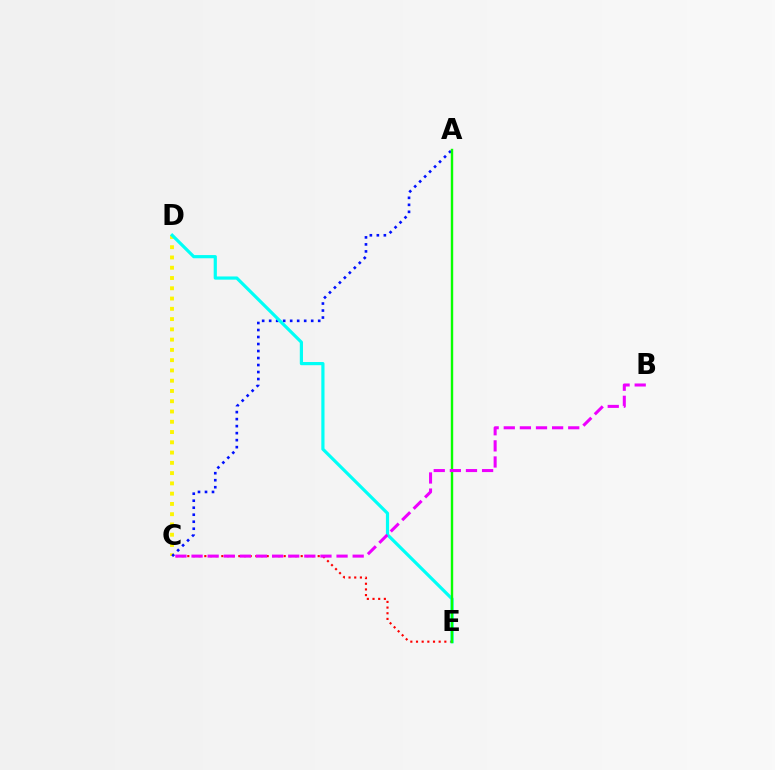{('C', 'E'): [{'color': '#ff0000', 'line_style': 'dotted', 'thickness': 1.54}], ('C', 'D'): [{'color': '#fcf500', 'line_style': 'dotted', 'thickness': 2.79}], ('A', 'C'): [{'color': '#0010ff', 'line_style': 'dotted', 'thickness': 1.9}], ('D', 'E'): [{'color': '#00fff6', 'line_style': 'solid', 'thickness': 2.3}], ('A', 'E'): [{'color': '#08ff00', 'line_style': 'solid', 'thickness': 1.74}], ('B', 'C'): [{'color': '#ee00ff', 'line_style': 'dashed', 'thickness': 2.19}]}